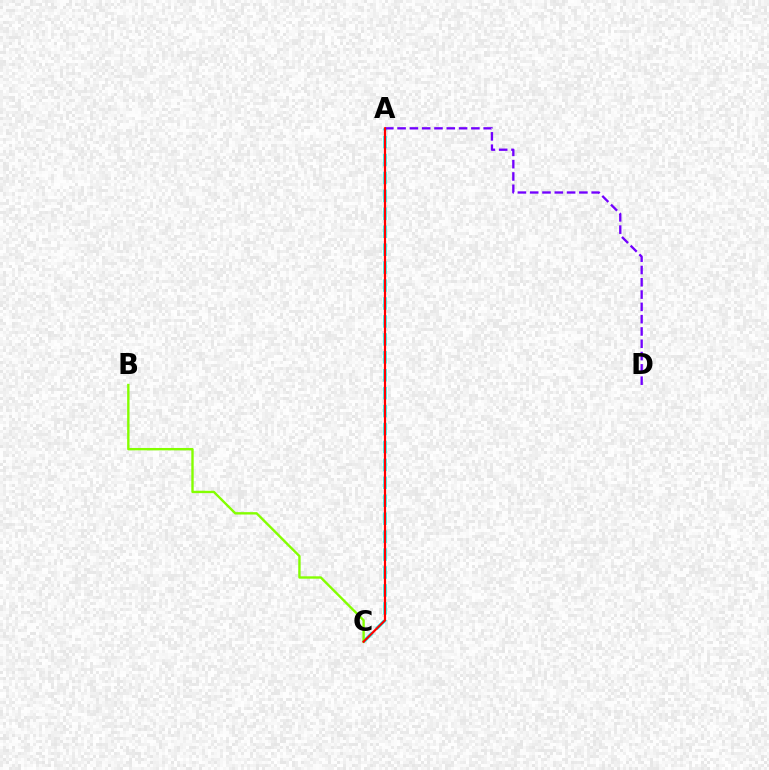{('A', 'C'): [{'color': '#00fff6', 'line_style': 'dashed', 'thickness': 2.44}, {'color': '#ff0000', 'line_style': 'solid', 'thickness': 1.58}], ('A', 'D'): [{'color': '#7200ff', 'line_style': 'dashed', 'thickness': 1.67}], ('B', 'C'): [{'color': '#84ff00', 'line_style': 'solid', 'thickness': 1.71}]}